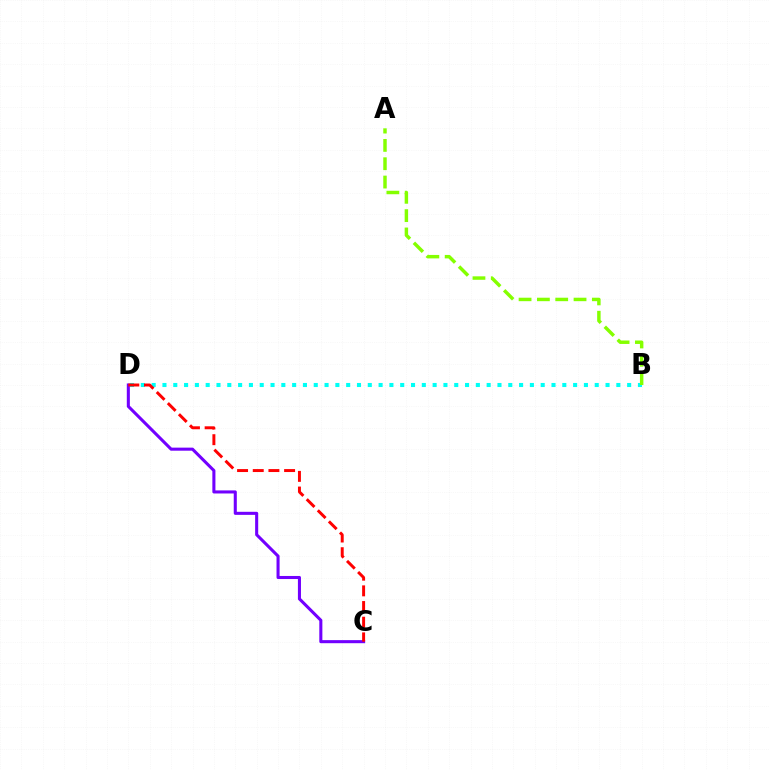{('B', 'D'): [{'color': '#00fff6', 'line_style': 'dotted', 'thickness': 2.94}], ('C', 'D'): [{'color': '#7200ff', 'line_style': 'solid', 'thickness': 2.21}, {'color': '#ff0000', 'line_style': 'dashed', 'thickness': 2.13}], ('A', 'B'): [{'color': '#84ff00', 'line_style': 'dashed', 'thickness': 2.49}]}